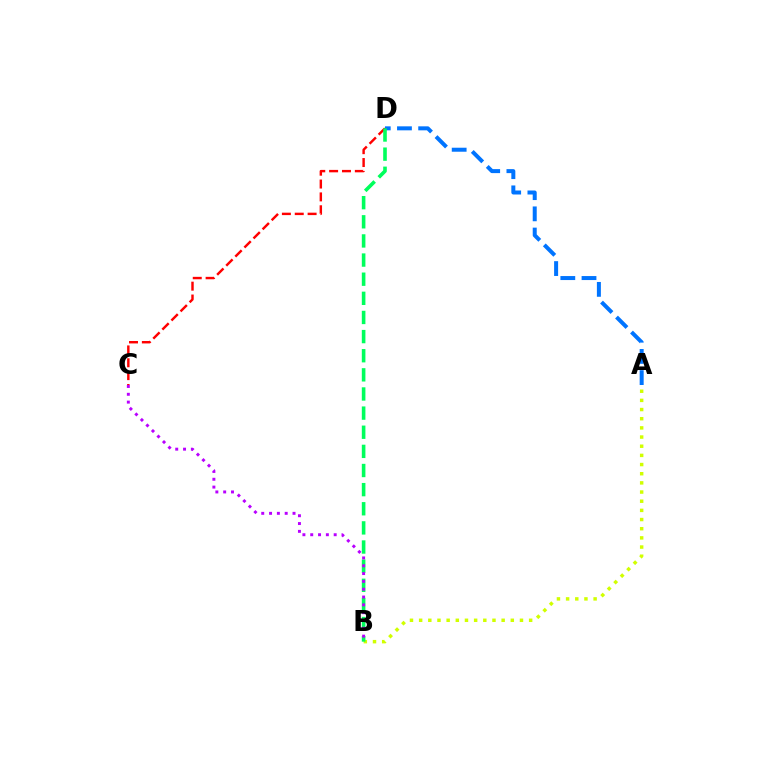{('A', 'B'): [{'color': '#d1ff00', 'line_style': 'dotted', 'thickness': 2.49}], ('A', 'D'): [{'color': '#0074ff', 'line_style': 'dashed', 'thickness': 2.88}], ('C', 'D'): [{'color': '#ff0000', 'line_style': 'dashed', 'thickness': 1.75}], ('B', 'D'): [{'color': '#00ff5c', 'line_style': 'dashed', 'thickness': 2.6}], ('B', 'C'): [{'color': '#b900ff', 'line_style': 'dotted', 'thickness': 2.12}]}